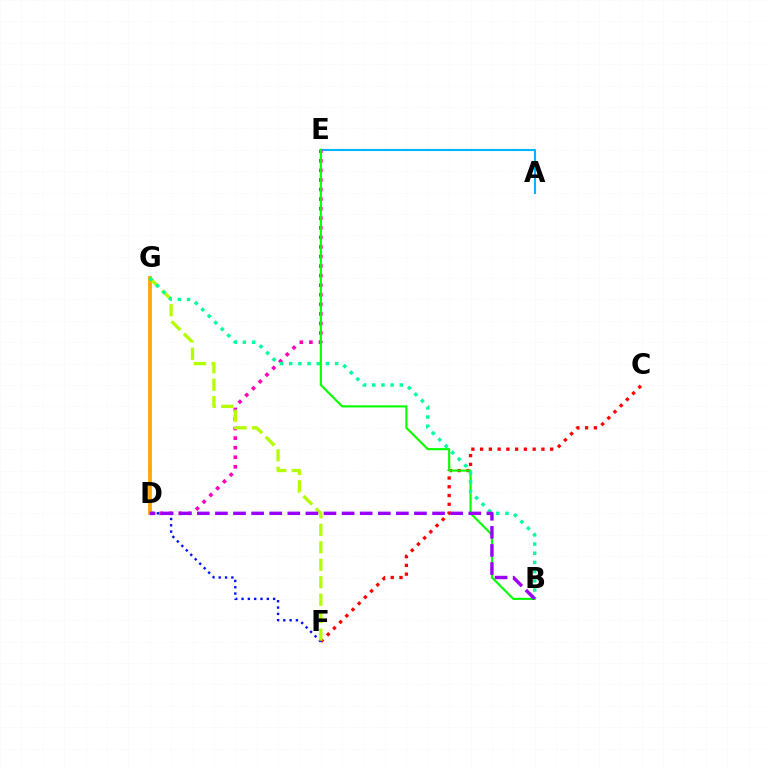{('A', 'E'): [{'color': '#00b5ff', 'line_style': 'solid', 'thickness': 1.52}], ('D', 'E'): [{'color': '#ff00bd', 'line_style': 'dotted', 'thickness': 2.6}], ('C', 'F'): [{'color': '#ff0000', 'line_style': 'dotted', 'thickness': 2.38}], ('D', 'F'): [{'color': '#0010ff', 'line_style': 'dotted', 'thickness': 1.72}], ('D', 'G'): [{'color': '#ffa500', 'line_style': 'solid', 'thickness': 2.69}], ('B', 'E'): [{'color': '#08ff00', 'line_style': 'solid', 'thickness': 1.53}], ('F', 'G'): [{'color': '#b3ff00', 'line_style': 'dashed', 'thickness': 2.37}], ('B', 'G'): [{'color': '#00ff9d', 'line_style': 'dotted', 'thickness': 2.5}], ('B', 'D'): [{'color': '#9b00ff', 'line_style': 'dashed', 'thickness': 2.46}]}